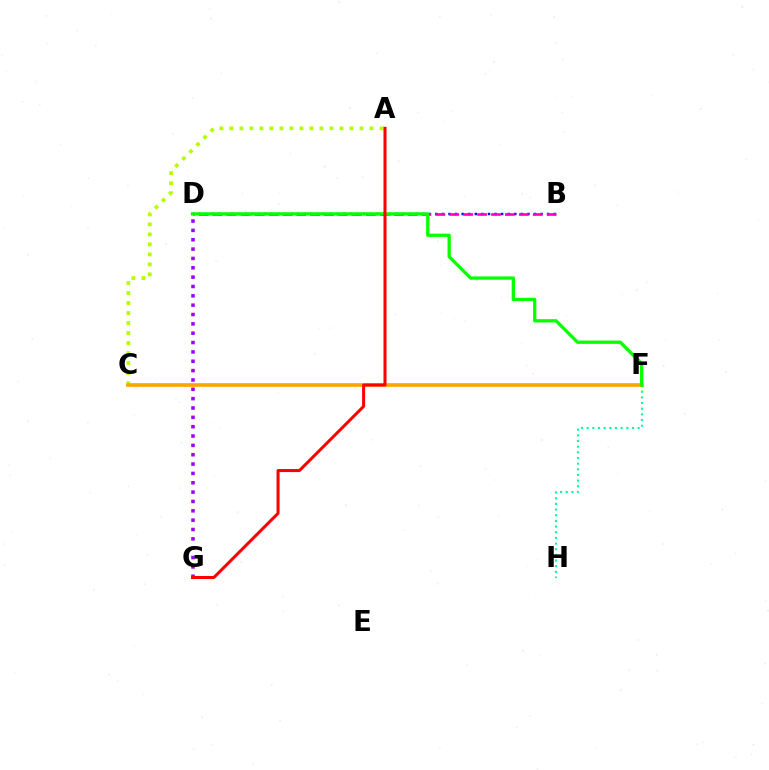{('A', 'C'): [{'color': '#b3ff00', 'line_style': 'dotted', 'thickness': 2.72}], ('F', 'H'): [{'color': '#00ff9d', 'line_style': 'dotted', 'thickness': 1.54}], ('C', 'F'): [{'color': '#00b5ff', 'line_style': 'solid', 'thickness': 1.53}, {'color': '#ffa500', 'line_style': 'solid', 'thickness': 2.63}], ('B', 'D'): [{'color': '#0010ff', 'line_style': 'dotted', 'thickness': 1.79}, {'color': '#ff00bd', 'line_style': 'dashed', 'thickness': 1.89}], ('D', 'G'): [{'color': '#9b00ff', 'line_style': 'dotted', 'thickness': 2.54}], ('D', 'F'): [{'color': '#08ff00', 'line_style': 'solid', 'thickness': 2.37}], ('A', 'G'): [{'color': '#ff0000', 'line_style': 'solid', 'thickness': 2.18}]}